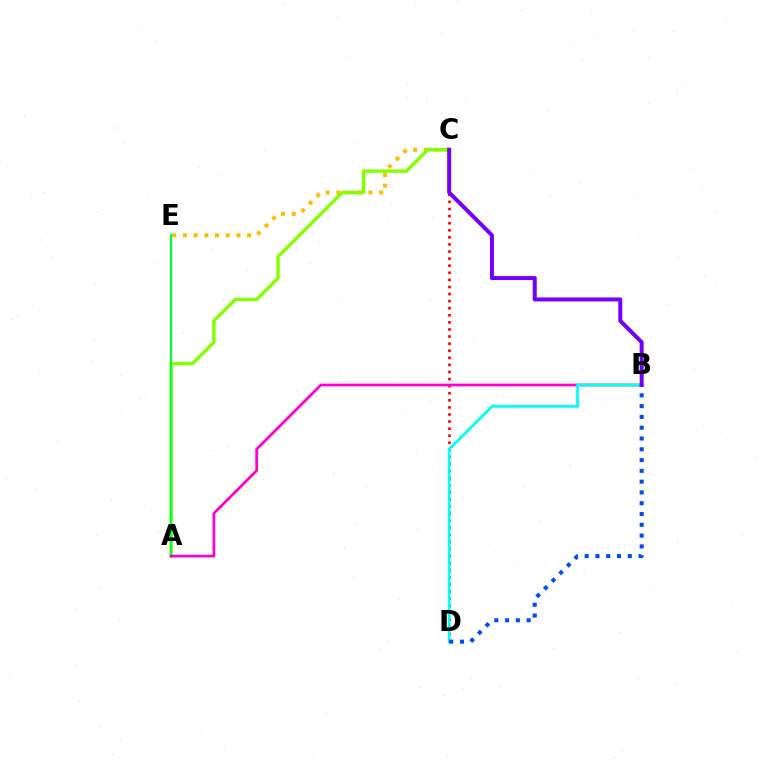{('C', 'E'): [{'color': '#ffbd00', 'line_style': 'dotted', 'thickness': 2.91}], ('A', 'C'): [{'color': '#84ff00', 'line_style': 'solid', 'thickness': 2.47}], ('C', 'D'): [{'color': '#ff0000', 'line_style': 'dotted', 'thickness': 1.92}], ('A', 'E'): [{'color': '#00ff39', 'line_style': 'solid', 'thickness': 1.59}], ('A', 'B'): [{'color': '#ff00cf', 'line_style': 'solid', 'thickness': 1.94}], ('B', 'D'): [{'color': '#00fff6', 'line_style': 'solid', 'thickness': 1.98}, {'color': '#004bff', 'line_style': 'dotted', 'thickness': 2.93}], ('B', 'C'): [{'color': '#7200ff', 'line_style': 'solid', 'thickness': 2.87}]}